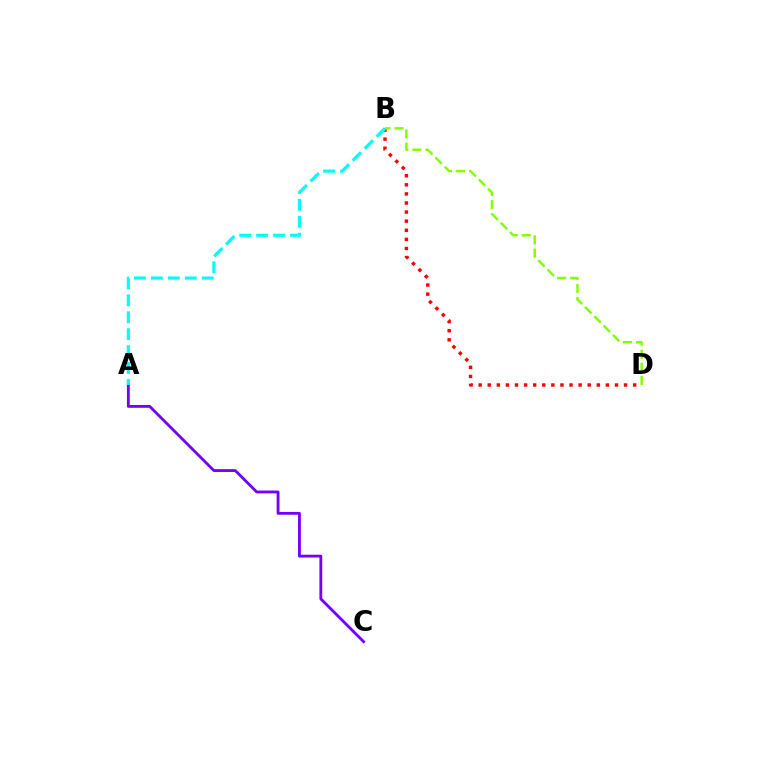{('A', 'C'): [{'color': '#7200ff', 'line_style': 'solid', 'thickness': 2.03}], ('B', 'D'): [{'color': '#ff0000', 'line_style': 'dotted', 'thickness': 2.47}, {'color': '#84ff00', 'line_style': 'dashed', 'thickness': 1.78}], ('A', 'B'): [{'color': '#00fff6', 'line_style': 'dashed', 'thickness': 2.3}]}